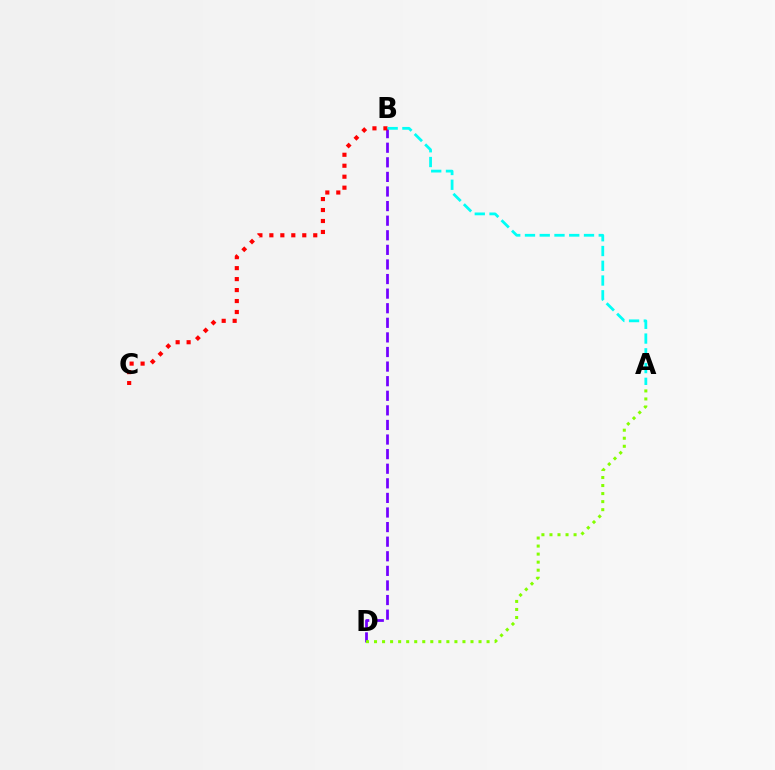{('B', 'D'): [{'color': '#7200ff', 'line_style': 'dashed', 'thickness': 1.98}], ('A', 'D'): [{'color': '#84ff00', 'line_style': 'dotted', 'thickness': 2.18}], ('B', 'C'): [{'color': '#ff0000', 'line_style': 'dotted', 'thickness': 2.98}], ('A', 'B'): [{'color': '#00fff6', 'line_style': 'dashed', 'thickness': 2.0}]}